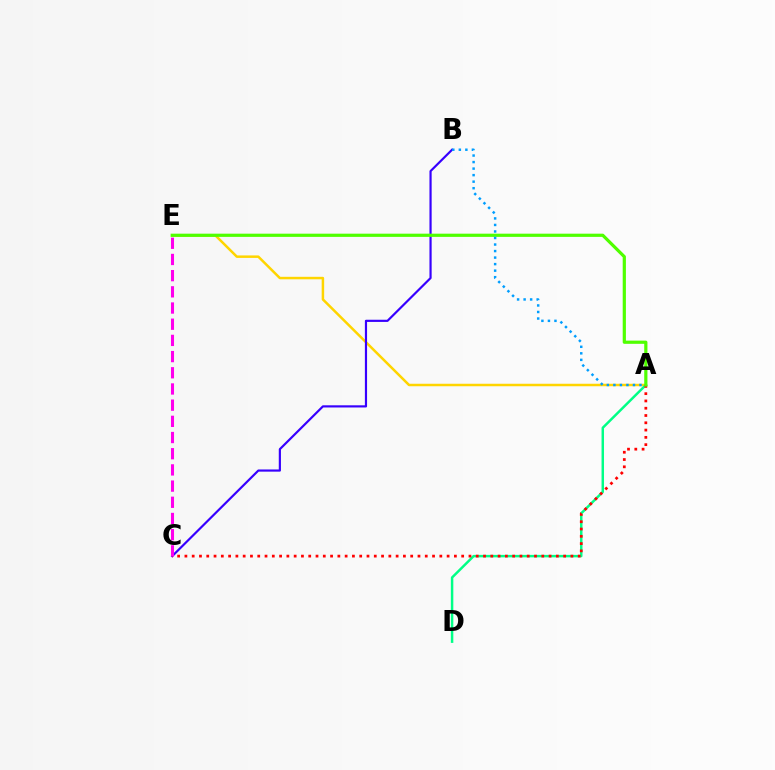{('A', 'E'): [{'color': '#ffd500', 'line_style': 'solid', 'thickness': 1.8}, {'color': '#4fff00', 'line_style': 'solid', 'thickness': 2.31}], ('A', 'D'): [{'color': '#00ff86', 'line_style': 'solid', 'thickness': 1.78}], ('B', 'C'): [{'color': '#3700ff', 'line_style': 'solid', 'thickness': 1.57}], ('A', 'C'): [{'color': '#ff0000', 'line_style': 'dotted', 'thickness': 1.98}], ('C', 'E'): [{'color': '#ff00ed', 'line_style': 'dashed', 'thickness': 2.2}], ('A', 'B'): [{'color': '#009eff', 'line_style': 'dotted', 'thickness': 1.77}]}